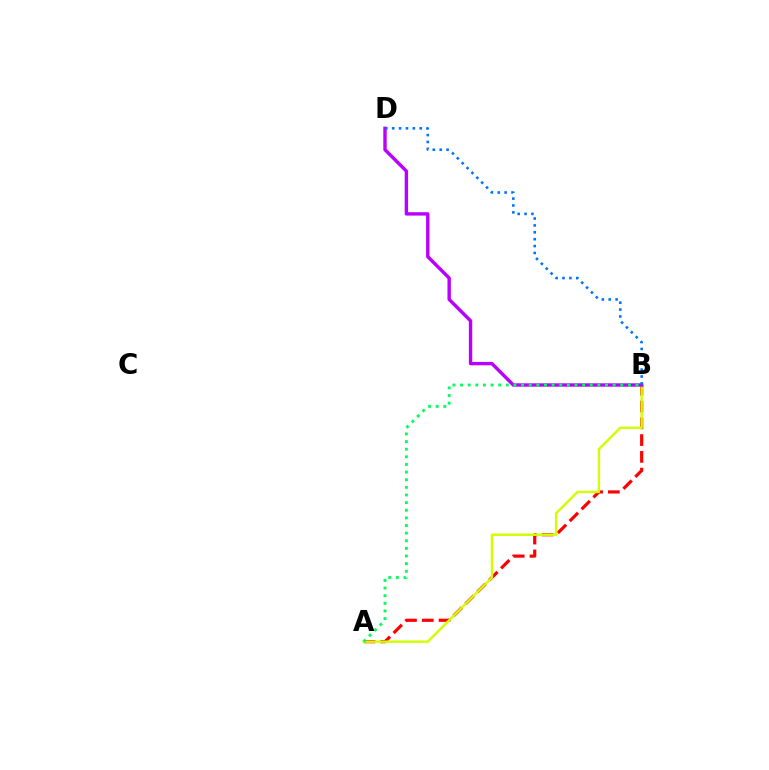{('A', 'B'): [{'color': '#ff0000', 'line_style': 'dashed', 'thickness': 2.28}, {'color': '#d1ff00', 'line_style': 'solid', 'thickness': 1.75}, {'color': '#00ff5c', 'line_style': 'dotted', 'thickness': 2.07}], ('B', 'D'): [{'color': '#b900ff', 'line_style': 'solid', 'thickness': 2.45}, {'color': '#0074ff', 'line_style': 'dotted', 'thickness': 1.87}]}